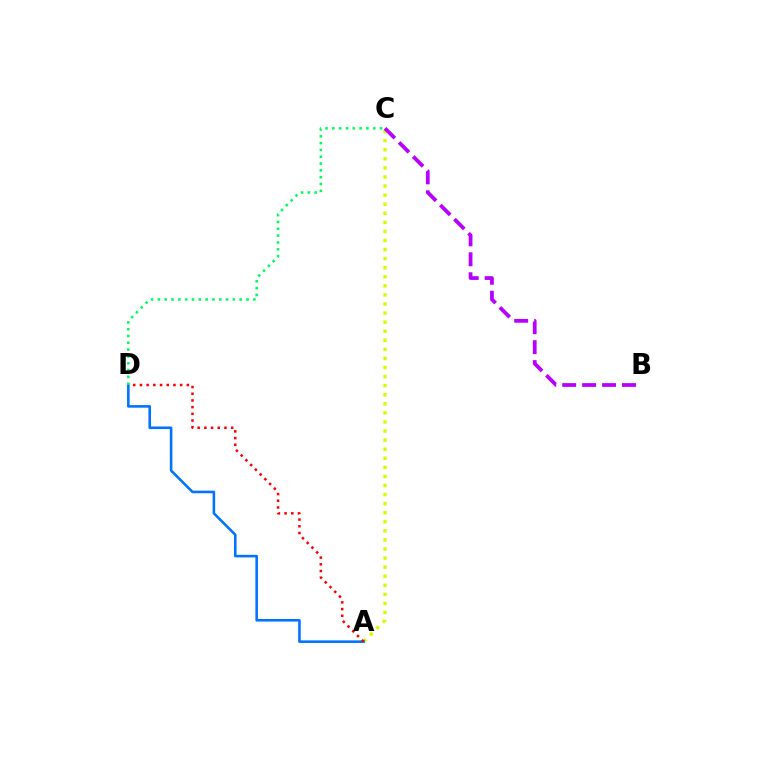{('A', 'C'): [{'color': '#d1ff00', 'line_style': 'dotted', 'thickness': 2.47}], ('A', 'D'): [{'color': '#0074ff', 'line_style': 'solid', 'thickness': 1.86}, {'color': '#ff0000', 'line_style': 'dotted', 'thickness': 1.82}], ('B', 'C'): [{'color': '#b900ff', 'line_style': 'dashed', 'thickness': 2.71}], ('C', 'D'): [{'color': '#00ff5c', 'line_style': 'dotted', 'thickness': 1.85}]}